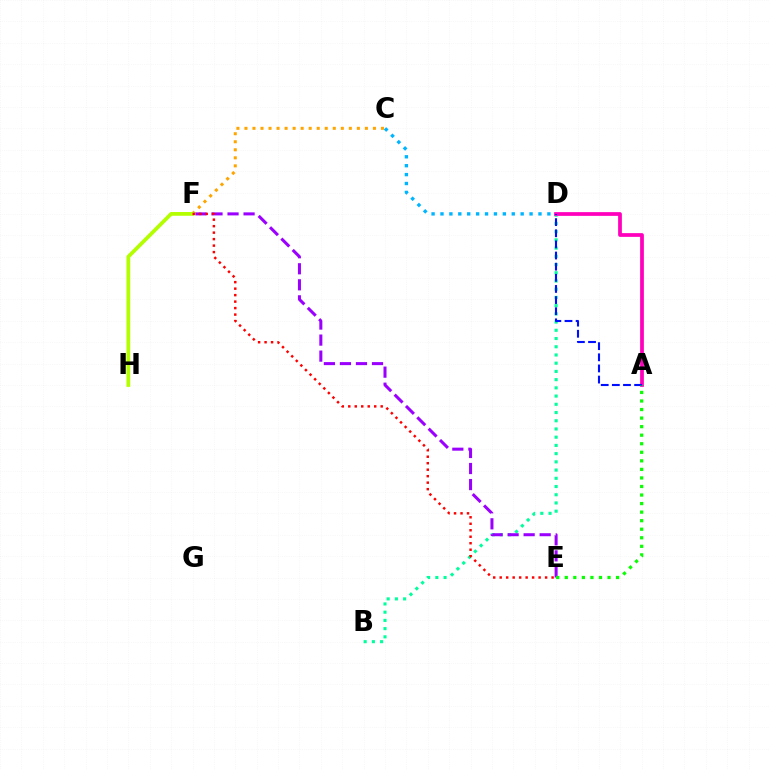{('C', 'F'): [{'color': '#ffa500', 'line_style': 'dotted', 'thickness': 2.18}], ('C', 'D'): [{'color': '#00b5ff', 'line_style': 'dotted', 'thickness': 2.42}], ('B', 'D'): [{'color': '#00ff9d', 'line_style': 'dotted', 'thickness': 2.23}], ('A', 'D'): [{'color': '#ff00bd', 'line_style': 'solid', 'thickness': 2.69}, {'color': '#0010ff', 'line_style': 'dashed', 'thickness': 1.51}], ('E', 'F'): [{'color': '#9b00ff', 'line_style': 'dashed', 'thickness': 2.18}, {'color': '#ff0000', 'line_style': 'dotted', 'thickness': 1.76}], ('F', 'H'): [{'color': '#b3ff00', 'line_style': 'solid', 'thickness': 2.7}], ('A', 'E'): [{'color': '#08ff00', 'line_style': 'dotted', 'thickness': 2.32}]}